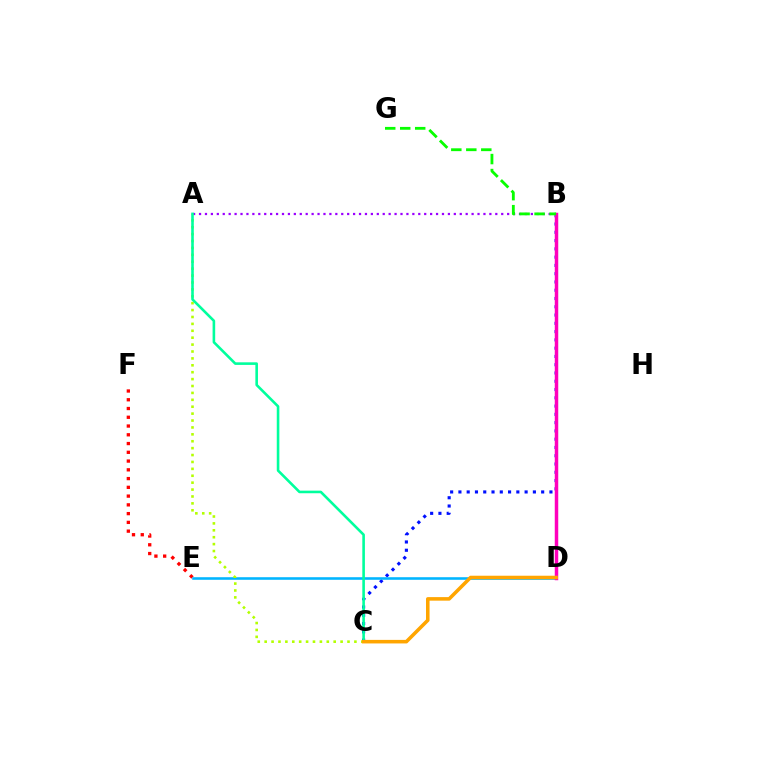{('A', 'B'): [{'color': '#9b00ff', 'line_style': 'dotted', 'thickness': 1.61}], ('B', 'C'): [{'color': '#0010ff', 'line_style': 'dotted', 'thickness': 2.25}], ('E', 'F'): [{'color': '#ff0000', 'line_style': 'dotted', 'thickness': 2.38}], ('D', 'E'): [{'color': '#00b5ff', 'line_style': 'solid', 'thickness': 1.85}], ('B', 'D'): [{'color': '#ff00bd', 'line_style': 'solid', 'thickness': 2.5}], ('A', 'C'): [{'color': '#b3ff00', 'line_style': 'dotted', 'thickness': 1.88}, {'color': '#00ff9d', 'line_style': 'solid', 'thickness': 1.87}], ('B', 'G'): [{'color': '#08ff00', 'line_style': 'dashed', 'thickness': 2.04}], ('C', 'D'): [{'color': '#ffa500', 'line_style': 'solid', 'thickness': 2.55}]}